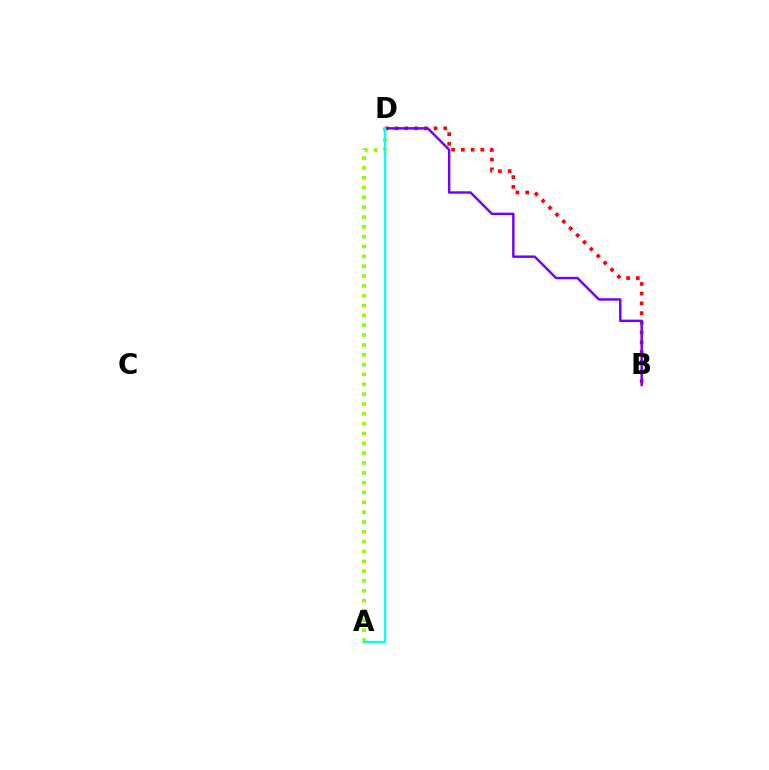{('B', 'D'): [{'color': '#ff0000', 'line_style': 'dotted', 'thickness': 2.65}, {'color': '#7200ff', 'line_style': 'solid', 'thickness': 1.76}], ('A', 'D'): [{'color': '#84ff00', 'line_style': 'dotted', 'thickness': 2.67}, {'color': '#00fff6', 'line_style': 'solid', 'thickness': 1.68}]}